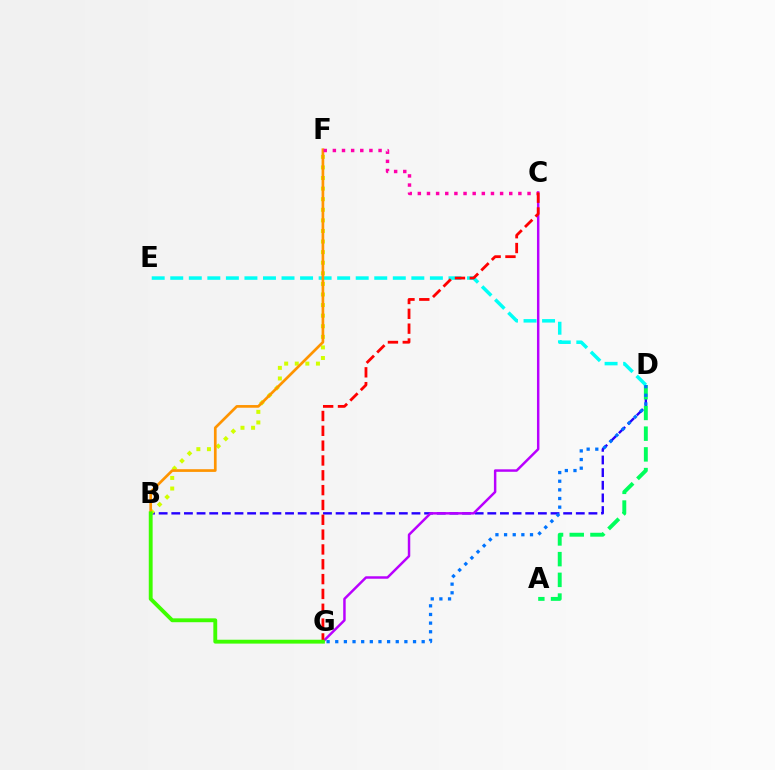{('B', 'D'): [{'color': '#2500ff', 'line_style': 'dashed', 'thickness': 1.72}], ('B', 'F'): [{'color': '#d1ff00', 'line_style': 'dotted', 'thickness': 2.88}, {'color': '#ff9400', 'line_style': 'solid', 'thickness': 1.94}], ('C', 'G'): [{'color': '#b900ff', 'line_style': 'solid', 'thickness': 1.78}, {'color': '#ff0000', 'line_style': 'dashed', 'thickness': 2.01}], ('A', 'D'): [{'color': '#00ff5c', 'line_style': 'dashed', 'thickness': 2.81}], ('D', 'E'): [{'color': '#00fff6', 'line_style': 'dashed', 'thickness': 2.52}], ('C', 'F'): [{'color': '#ff00ac', 'line_style': 'dotted', 'thickness': 2.48}], ('B', 'G'): [{'color': '#3dff00', 'line_style': 'solid', 'thickness': 2.78}], ('D', 'G'): [{'color': '#0074ff', 'line_style': 'dotted', 'thickness': 2.35}]}